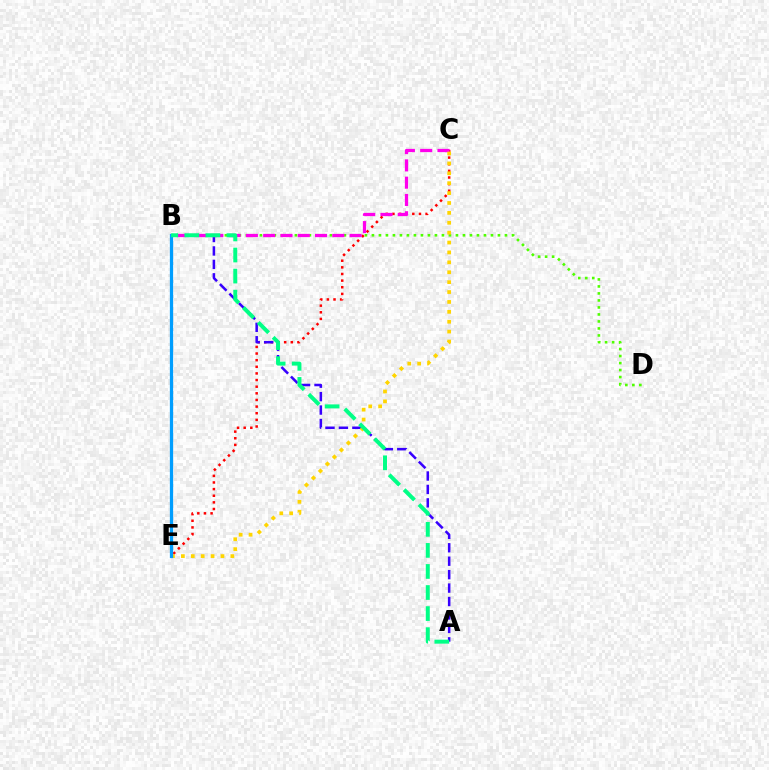{('B', 'D'): [{'color': '#4fff00', 'line_style': 'dotted', 'thickness': 1.9}], ('C', 'E'): [{'color': '#ff0000', 'line_style': 'dotted', 'thickness': 1.8}, {'color': '#ffd500', 'line_style': 'dotted', 'thickness': 2.69}], ('A', 'B'): [{'color': '#3700ff', 'line_style': 'dashed', 'thickness': 1.83}, {'color': '#00ff86', 'line_style': 'dashed', 'thickness': 2.86}], ('B', 'C'): [{'color': '#ff00ed', 'line_style': 'dashed', 'thickness': 2.35}], ('B', 'E'): [{'color': '#009eff', 'line_style': 'solid', 'thickness': 2.35}]}